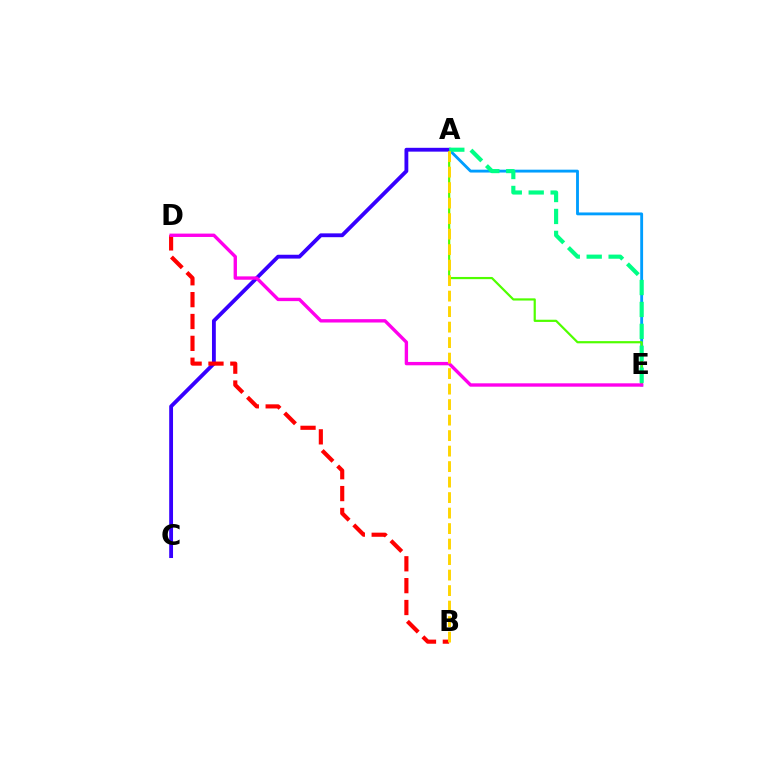{('A', 'E'): [{'color': '#009eff', 'line_style': 'solid', 'thickness': 2.06}, {'color': '#4fff00', 'line_style': 'solid', 'thickness': 1.58}, {'color': '#00ff86', 'line_style': 'dashed', 'thickness': 2.98}], ('A', 'C'): [{'color': '#3700ff', 'line_style': 'solid', 'thickness': 2.76}], ('B', 'D'): [{'color': '#ff0000', 'line_style': 'dashed', 'thickness': 2.97}], ('D', 'E'): [{'color': '#ff00ed', 'line_style': 'solid', 'thickness': 2.42}], ('A', 'B'): [{'color': '#ffd500', 'line_style': 'dashed', 'thickness': 2.11}]}